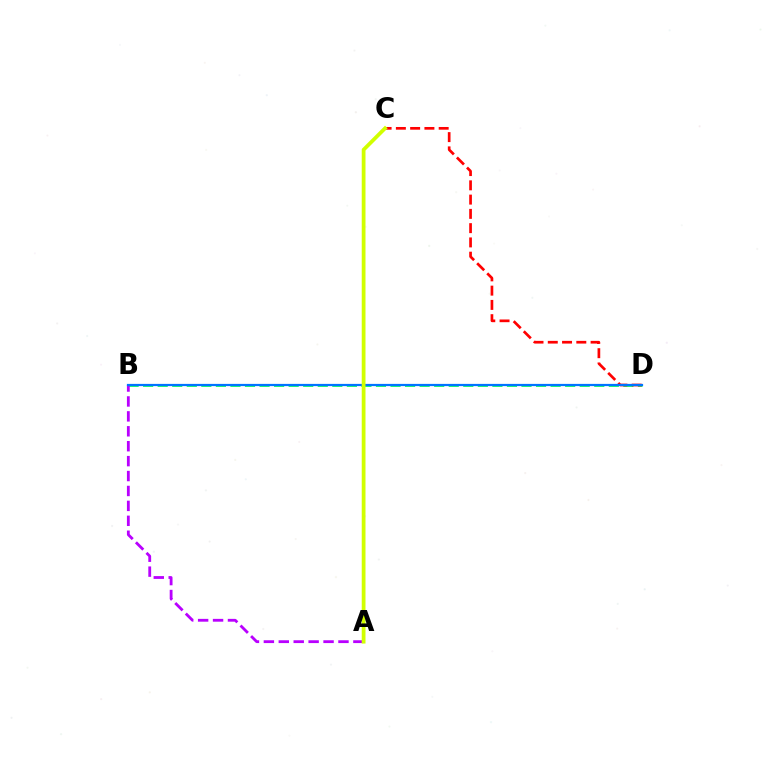{('B', 'D'): [{'color': '#00ff5c', 'line_style': 'dashed', 'thickness': 1.98}, {'color': '#0074ff', 'line_style': 'solid', 'thickness': 1.6}], ('A', 'B'): [{'color': '#b900ff', 'line_style': 'dashed', 'thickness': 2.03}], ('C', 'D'): [{'color': '#ff0000', 'line_style': 'dashed', 'thickness': 1.94}], ('A', 'C'): [{'color': '#d1ff00', 'line_style': 'solid', 'thickness': 2.71}]}